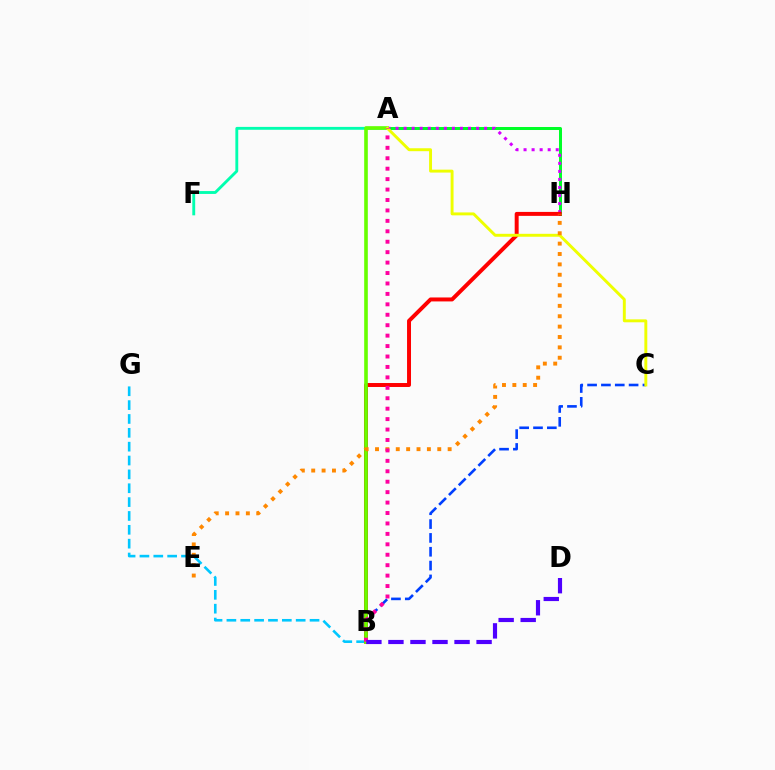{('B', 'G'): [{'color': '#00c7ff', 'line_style': 'dashed', 'thickness': 1.88}], ('A', 'H'): [{'color': '#00ff27', 'line_style': 'solid', 'thickness': 2.16}, {'color': '#d600ff', 'line_style': 'dotted', 'thickness': 2.19}], ('A', 'F'): [{'color': '#00ffaf', 'line_style': 'solid', 'thickness': 2.07}], ('B', 'C'): [{'color': '#003fff', 'line_style': 'dashed', 'thickness': 1.88}], ('B', 'H'): [{'color': '#ff0000', 'line_style': 'solid', 'thickness': 2.85}], ('A', 'B'): [{'color': '#66ff00', 'line_style': 'solid', 'thickness': 2.61}, {'color': '#ff00a0', 'line_style': 'dotted', 'thickness': 2.83}], ('A', 'C'): [{'color': '#eeff00', 'line_style': 'solid', 'thickness': 2.11}], ('E', 'H'): [{'color': '#ff8800', 'line_style': 'dotted', 'thickness': 2.82}], ('B', 'D'): [{'color': '#4f00ff', 'line_style': 'dashed', 'thickness': 2.99}]}